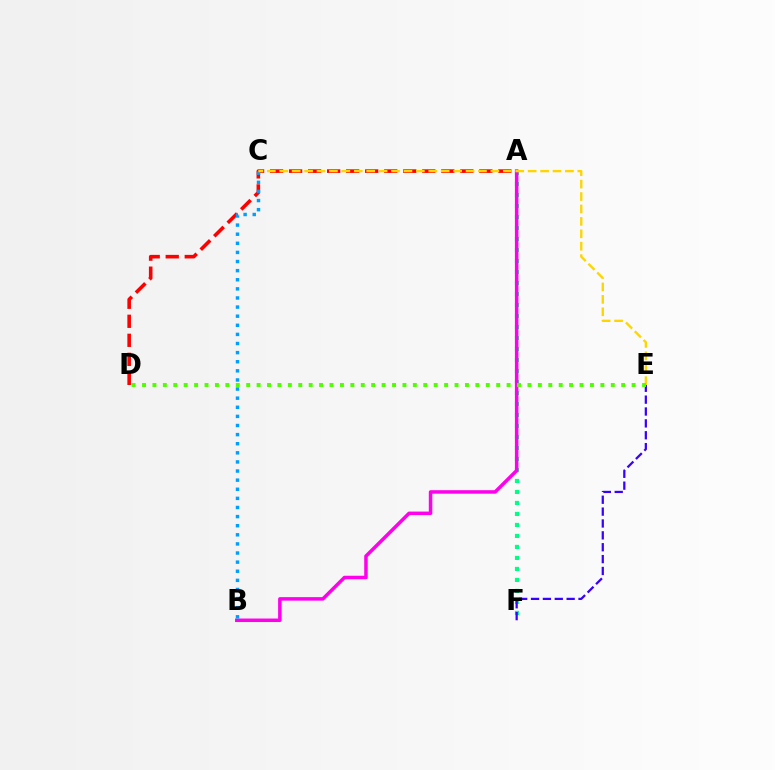{('A', 'F'): [{'color': '#00ff86', 'line_style': 'dotted', 'thickness': 2.99}], ('E', 'F'): [{'color': '#3700ff', 'line_style': 'dashed', 'thickness': 1.61}], ('A', 'B'): [{'color': '#ff00ed', 'line_style': 'solid', 'thickness': 2.52}], ('A', 'D'): [{'color': '#ff0000', 'line_style': 'dashed', 'thickness': 2.58}], ('B', 'C'): [{'color': '#009eff', 'line_style': 'dotted', 'thickness': 2.47}], ('C', 'E'): [{'color': '#ffd500', 'line_style': 'dashed', 'thickness': 1.69}], ('D', 'E'): [{'color': '#4fff00', 'line_style': 'dotted', 'thickness': 2.83}]}